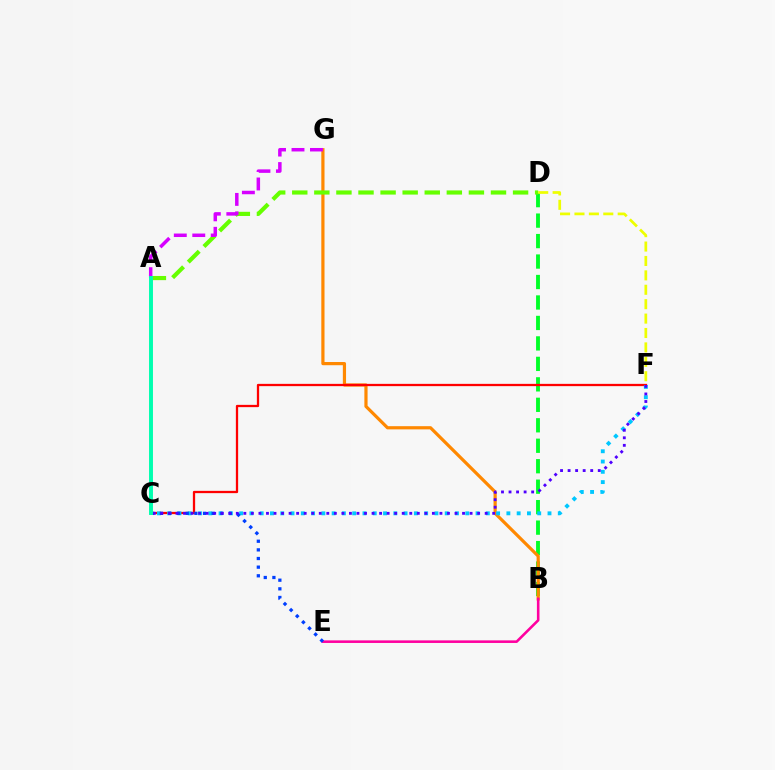{('B', 'D'): [{'color': '#00ff27', 'line_style': 'dashed', 'thickness': 2.78}], ('B', 'G'): [{'color': '#ff8800', 'line_style': 'solid', 'thickness': 2.3}], ('C', 'F'): [{'color': '#ff0000', 'line_style': 'solid', 'thickness': 1.64}, {'color': '#00c7ff', 'line_style': 'dotted', 'thickness': 2.79}, {'color': '#4f00ff', 'line_style': 'dotted', 'thickness': 2.05}], ('B', 'E'): [{'color': '#ff00a0', 'line_style': 'solid', 'thickness': 1.86}], ('A', 'D'): [{'color': '#66ff00', 'line_style': 'dashed', 'thickness': 3.0}], ('D', 'F'): [{'color': '#eeff00', 'line_style': 'dashed', 'thickness': 1.96}], ('C', 'E'): [{'color': '#003fff', 'line_style': 'dotted', 'thickness': 2.35}], ('A', 'G'): [{'color': '#d600ff', 'line_style': 'dashed', 'thickness': 2.51}], ('A', 'C'): [{'color': '#00ffaf', 'line_style': 'solid', 'thickness': 2.83}]}